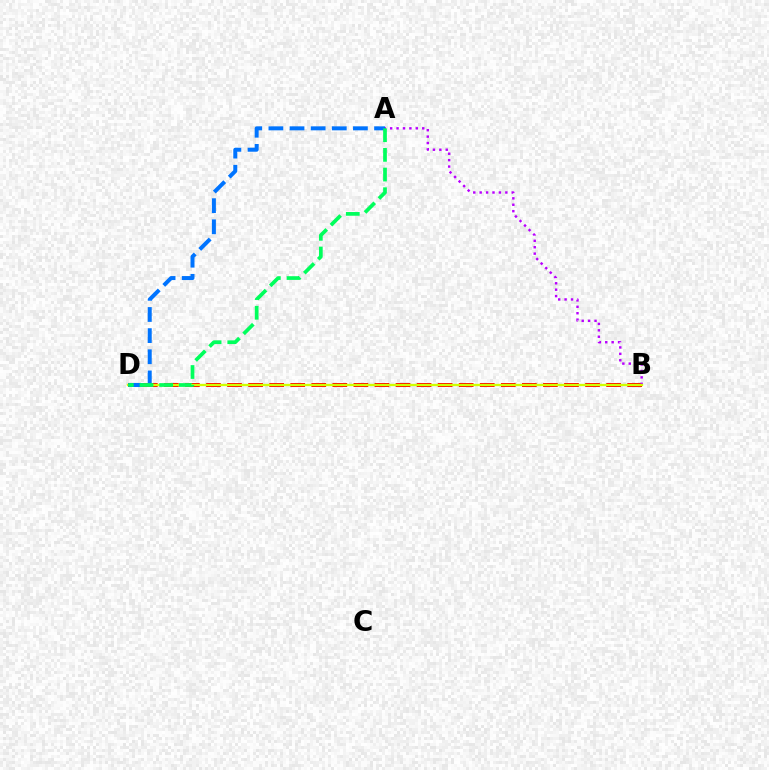{('B', 'D'): [{'color': '#ff0000', 'line_style': 'dashed', 'thickness': 2.86}, {'color': '#d1ff00', 'line_style': 'solid', 'thickness': 1.68}], ('A', 'B'): [{'color': '#b900ff', 'line_style': 'dotted', 'thickness': 1.74}], ('A', 'D'): [{'color': '#0074ff', 'line_style': 'dashed', 'thickness': 2.87}, {'color': '#00ff5c', 'line_style': 'dashed', 'thickness': 2.67}]}